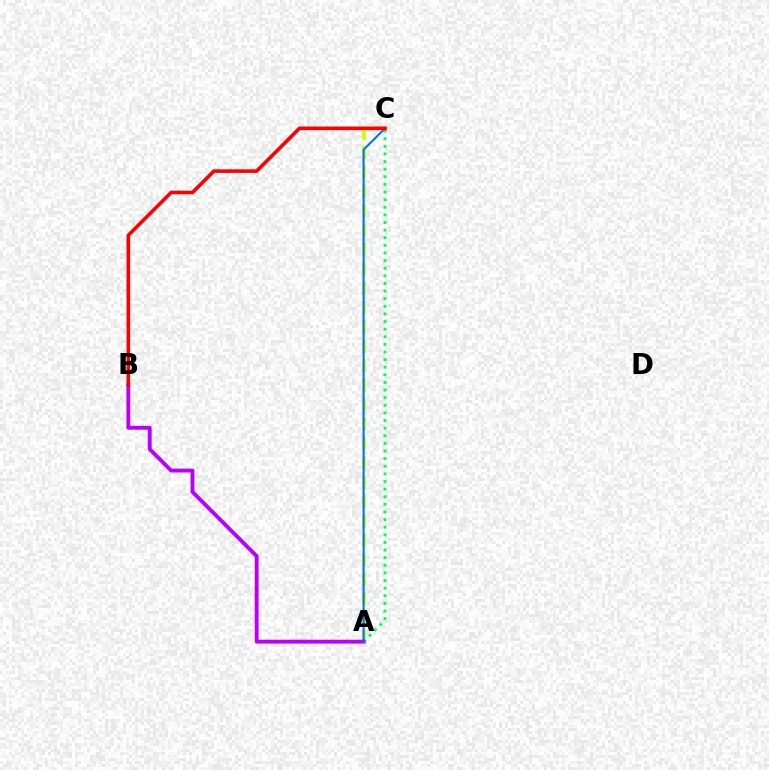{('A', 'C'): [{'color': '#d1ff00', 'line_style': 'dashed', 'thickness': 2.64}, {'color': '#00ff5c', 'line_style': 'dotted', 'thickness': 2.07}, {'color': '#0074ff', 'line_style': 'solid', 'thickness': 1.51}], ('A', 'B'): [{'color': '#b900ff', 'line_style': 'solid', 'thickness': 2.78}], ('B', 'C'): [{'color': '#ff0000', 'line_style': 'solid', 'thickness': 2.59}]}